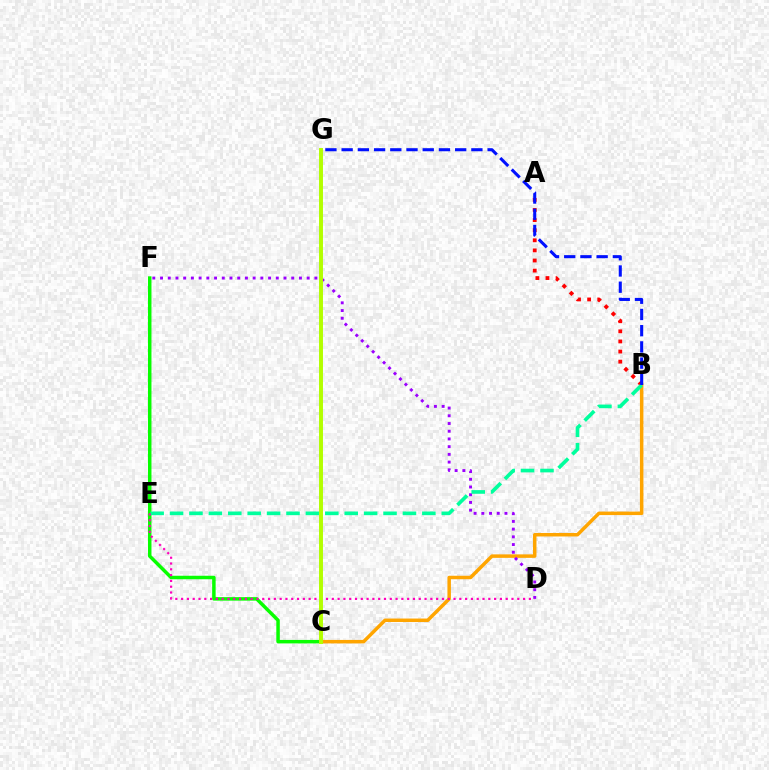{('B', 'C'): [{'color': '#ffa500', 'line_style': 'solid', 'thickness': 2.51}], ('C', 'F'): [{'color': '#08ff00', 'line_style': 'solid', 'thickness': 2.51}], ('D', 'F'): [{'color': '#9b00ff', 'line_style': 'dotted', 'thickness': 2.1}], ('A', 'B'): [{'color': '#ff0000', 'line_style': 'dotted', 'thickness': 2.74}], ('C', 'G'): [{'color': '#00b5ff', 'line_style': 'dotted', 'thickness': 1.74}, {'color': '#b3ff00', 'line_style': 'solid', 'thickness': 2.84}], ('B', 'E'): [{'color': '#00ff9d', 'line_style': 'dashed', 'thickness': 2.64}], ('D', 'E'): [{'color': '#ff00bd', 'line_style': 'dotted', 'thickness': 1.57}], ('B', 'G'): [{'color': '#0010ff', 'line_style': 'dashed', 'thickness': 2.2}]}